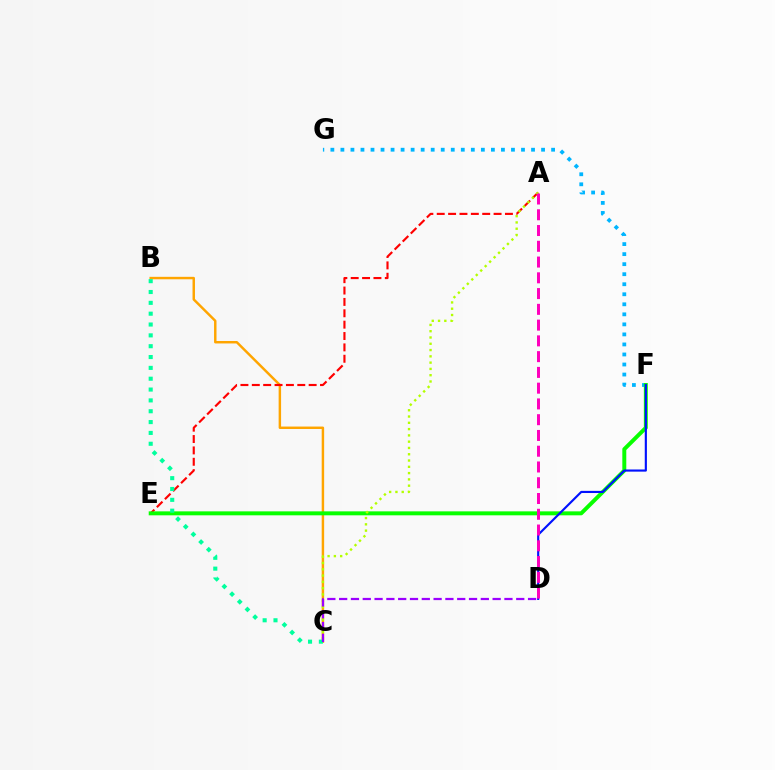{('B', 'C'): [{'color': '#ffa500', 'line_style': 'solid', 'thickness': 1.77}, {'color': '#00ff9d', 'line_style': 'dotted', 'thickness': 2.95}], ('A', 'E'): [{'color': '#ff0000', 'line_style': 'dashed', 'thickness': 1.54}], ('F', 'G'): [{'color': '#00b5ff', 'line_style': 'dotted', 'thickness': 2.73}], ('E', 'F'): [{'color': '#08ff00', 'line_style': 'solid', 'thickness': 2.85}], ('D', 'F'): [{'color': '#0010ff', 'line_style': 'solid', 'thickness': 1.54}], ('A', 'C'): [{'color': '#b3ff00', 'line_style': 'dotted', 'thickness': 1.71}], ('A', 'D'): [{'color': '#ff00bd', 'line_style': 'dashed', 'thickness': 2.14}], ('C', 'D'): [{'color': '#9b00ff', 'line_style': 'dashed', 'thickness': 1.6}]}